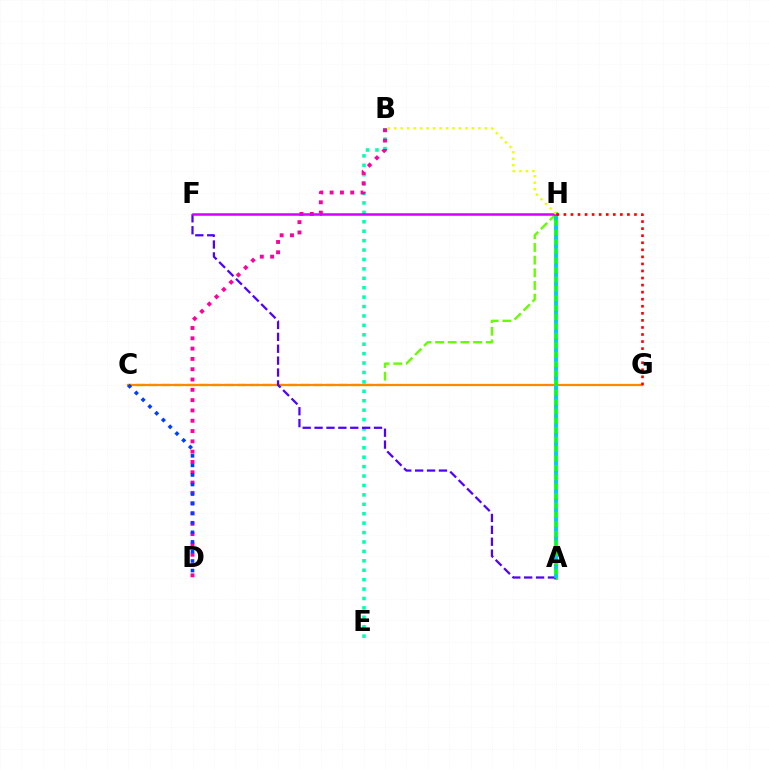{('C', 'H'): [{'color': '#66ff00', 'line_style': 'dashed', 'thickness': 1.72}], ('B', 'E'): [{'color': '#00ffaf', 'line_style': 'dotted', 'thickness': 2.56}], ('C', 'G'): [{'color': '#ff8800', 'line_style': 'solid', 'thickness': 1.61}], ('A', 'H'): [{'color': '#00ff27', 'line_style': 'solid', 'thickness': 2.72}, {'color': '#00c7ff', 'line_style': 'dotted', 'thickness': 2.56}], ('B', 'D'): [{'color': '#ff00a0', 'line_style': 'dotted', 'thickness': 2.8}], ('A', 'F'): [{'color': '#4f00ff', 'line_style': 'dashed', 'thickness': 1.62}], ('F', 'H'): [{'color': '#d600ff', 'line_style': 'solid', 'thickness': 1.81}], ('B', 'H'): [{'color': '#eeff00', 'line_style': 'dotted', 'thickness': 1.76}], ('C', 'D'): [{'color': '#003fff', 'line_style': 'dotted', 'thickness': 2.6}], ('G', 'H'): [{'color': '#ff0000', 'line_style': 'dotted', 'thickness': 1.92}]}